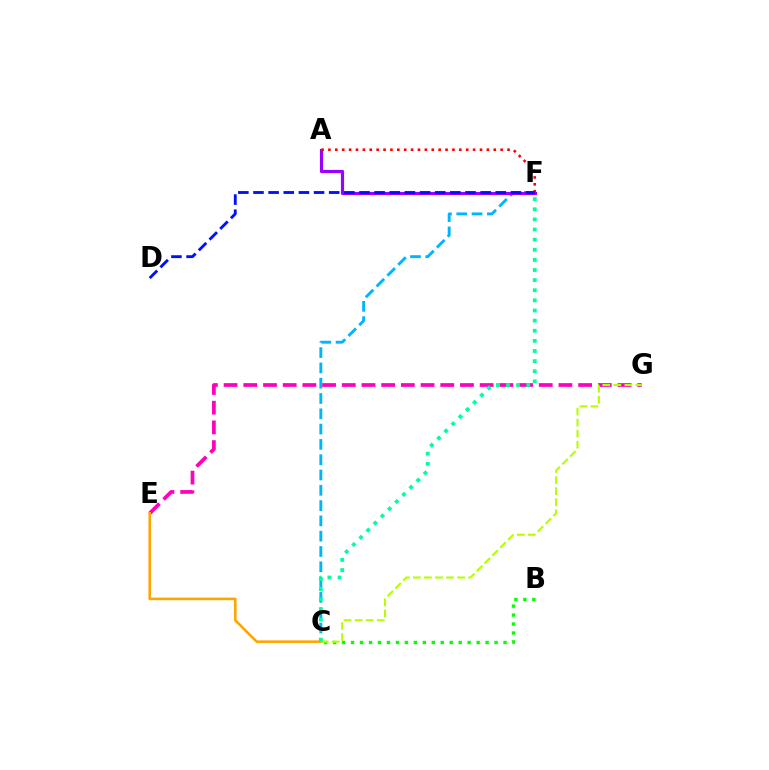{('C', 'F'): [{'color': '#00b5ff', 'line_style': 'dashed', 'thickness': 2.08}, {'color': '#00ff9d', 'line_style': 'dotted', 'thickness': 2.75}], ('B', 'C'): [{'color': '#08ff00', 'line_style': 'dotted', 'thickness': 2.44}], ('E', 'G'): [{'color': '#ff00bd', 'line_style': 'dashed', 'thickness': 2.68}], ('C', 'E'): [{'color': '#ffa500', 'line_style': 'solid', 'thickness': 1.87}], ('A', 'F'): [{'color': '#9b00ff', 'line_style': 'solid', 'thickness': 2.27}, {'color': '#ff0000', 'line_style': 'dotted', 'thickness': 1.87}], ('C', 'G'): [{'color': '#b3ff00', 'line_style': 'dashed', 'thickness': 1.5}], ('D', 'F'): [{'color': '#0010ff', 'line_style': 'dashed', 'thickness': 2.06}]}